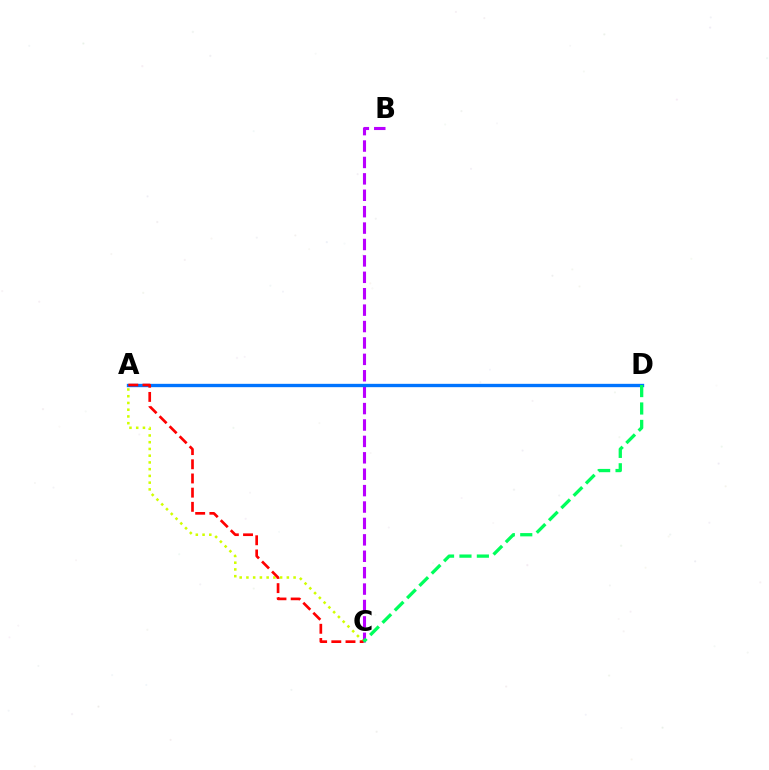{('A', 'C'): [{'color': '#d1ff00', 'line_style': 'dotted', 'thickness': 1.83}, {'color': '#ff0000', 'line_style': 'dashed', 'thickness': 1.93}], ('B', 'C'): [{'color': '#b900ff', 'line_style': 'dashed', 'thickness': 2.23}], ('A', 'D'): [{'color': '#0074ff', 'line_style': 'solid', 'thickness': 2.41}], ('C', 'D'): [{'color': '#00ff5c', 'line_style': 'dashed', 'thickness': 2.37}]}